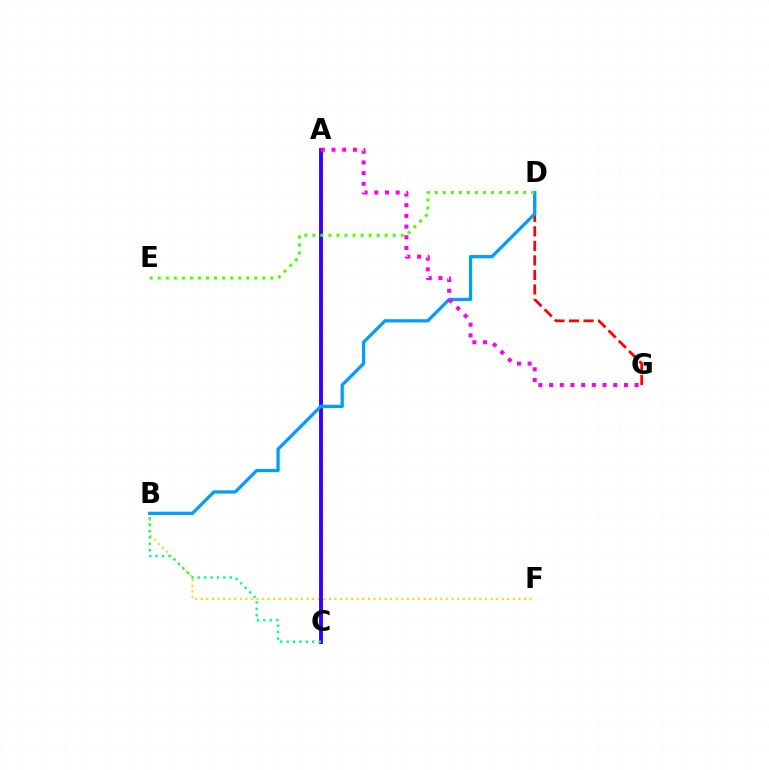{('B', 'F'): [{'color': '#ffd500', 'line_style': 'dotted', 'thickness': 1.51}], ('D', 'G'): [{'color': '#ff0000', 'line_style': 'dashed', 'thickness': 1.97}], ('A', 'C'): [{'color': '#3700ff', 'line_style': 'solid', 'thickness': 2.8}], ('B', 'C'): [{'color': '#00ff86', 'line_style': 'dotted', 'thickness': 1.74}], ('B', 'D'): [{'color': '#009eff', 'line_style': 'solid', 'thickness': 2.35}], ('A', 'G'): [{'color': '#ff00ed', 'line_style': 'dotted', 'thickness': 2.91}], ('D', 'E'): [{'color': '#4fff00', 'line_style': 'dotted', 'thickness': 2.18}]}